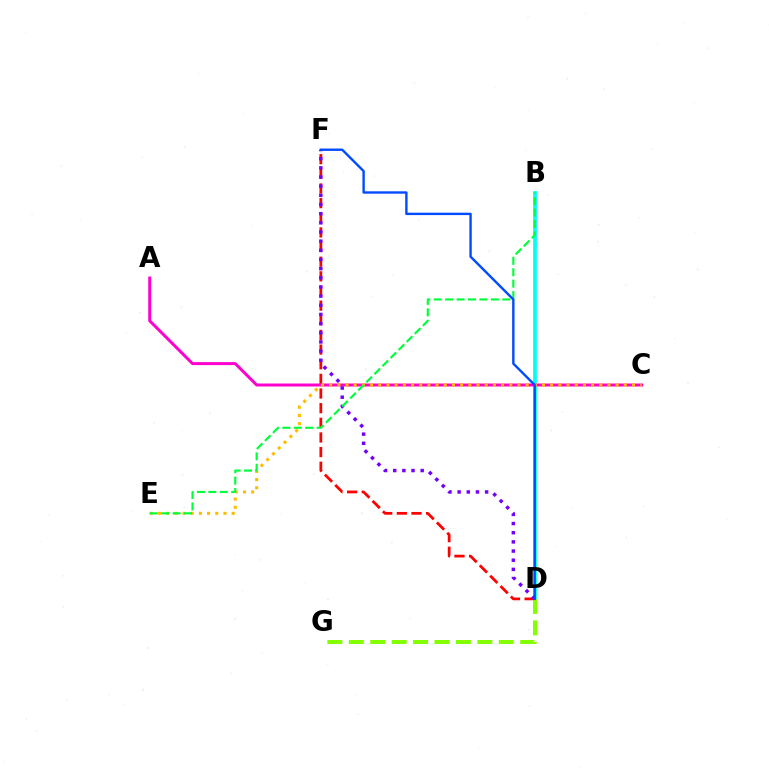{('B', 'D'): [{'color': '#00fff6', 'line_style': 'solid', 'thickness': 2.67}], ('D', 'F'): [{'color': '#ff0000', 'line_style': 'dashed', 'thickness': 1.99}, {'color': '#7200ff', 'line_style': 'dotted', 'thickness': 2.49}, {'color': '#004bff', 'line_style': 'solid', 'thickness': 1.72}], ('D', 'G'): [{'color': '#84ff00', 'line_style': 'dashed', 'thickness': 2.91}], ('A', 'C'): [{'color': '#ff00cf', 'line_style': 'solid', 'thickness': 2.15}], ('C', 'E'): [{'color': '#ffbd00', 'line_style': 'dotted', 'thickness': 2.22}], ('B', 'E'): [{'color': '#00ff39', 'line_style': 'dashed', 'thickness': 1.55}]}